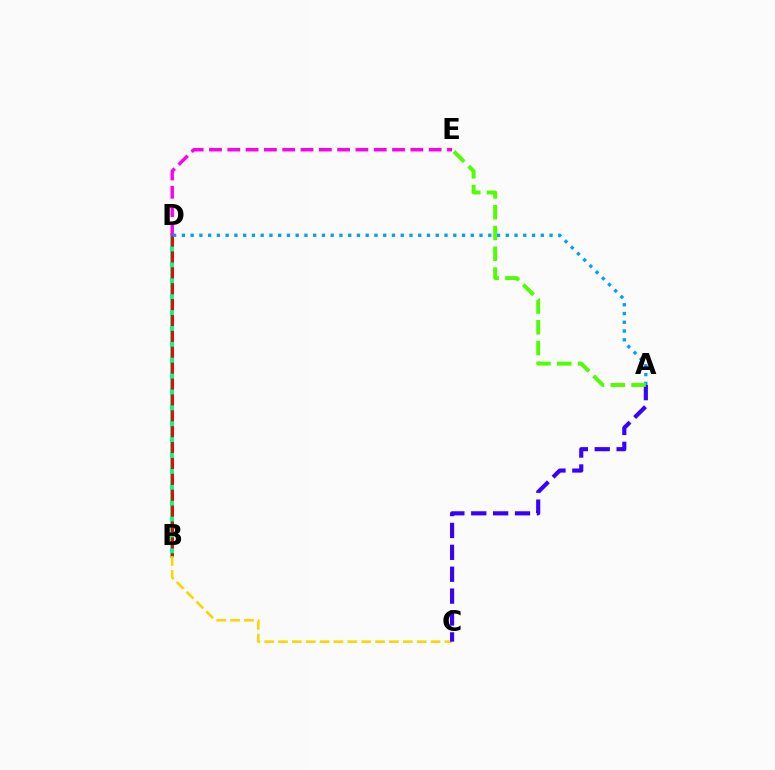{('B', 'D'): [{'color': '#00ff86', 'line_style': 'solid', 'thickness': 2.81}, {'color': '#ff0000', 'line_style': 'dashed', 'thickness': 2.16}], ('D', 'E'): [{'color': '#ff00ed', 'line_style': 'dashed', 'thickness': 2.49}], ('B', 'C'): [{'color': '#ffd500', 'line_style': 'dashed', 'thickness': 1.88}], ('A', 'D'): [{'color': '#009eff', 'line_style': 'dotted', 'thickness': 2.38}], ('A', 'C'): [{'color': '#3700ff', 'line_style': 'dashed', 'thickness': 2.97}], ('A', 'E'): [{'color': '#4fff00', 'line_style': 'dashed', 'thickness': 2.82}]}